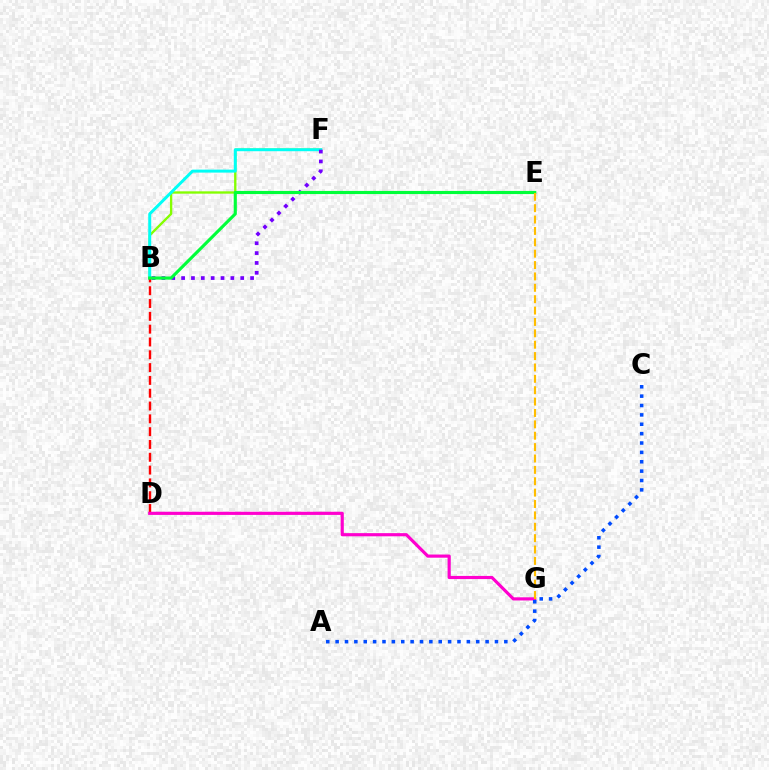{('B', 'F'): [{'color': '#84ff00', 'line_style': 'solid', 'thickness': 1.69}, {'color': '#00fff6', 'line_style': 'solid', 'thickness': 2.15}, {'color': '#7200ff', 'line_style': 'dotted', 'thickness': 2.68}], ('B', 'D'): [{'color': '#ff0000', 'line_style': 'dashed', 'thickness': 1.74}], ('D', 'G'): [{'color': '#ff00cf', 'line_style': 'solid', 'thickness': 2.27}], ('B', 'E'): [{'color': '#00ff39', 'line_style': 'solid', 'thickness': 2.25}], ('E', 'G'): [{'color': '#ffbd00', 'line_style': 'dashed', 'thickness': 1.55}], ('A', 'C'): [{'color': '#004bff', 'line_style': 'dotted', 'thickness': 2.55}]}